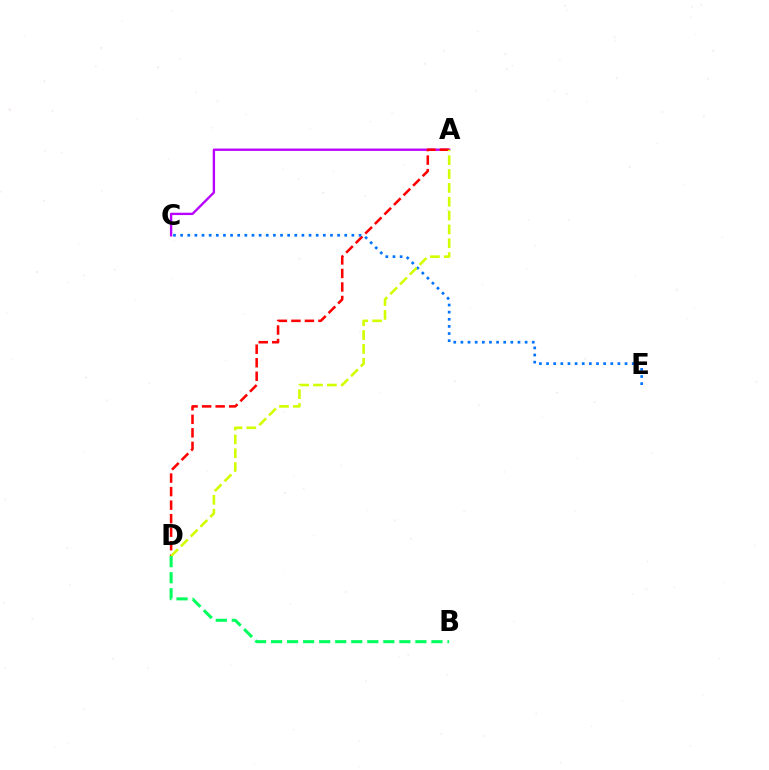{('A', 'C'): [{'color': '#b900ff', 'line_style': 'solid', 'thickness': 1.69}], ('A', 'D'): [{'color': '#ff0000', 'line_style': 'dashed', 'thickness': 1.84}, {'color': '#d1ff00', 'line_style': 'dashed', 'thickness': 1.88}], ('C', 'E'): [{'color': '#0074ff', 'line_style': 'dotted', 'thickness': 1.94}], ('B', 'D'): [{'color': '#00ff5c', 'line_style': 'dashed', 'thickness': 2.18}]}